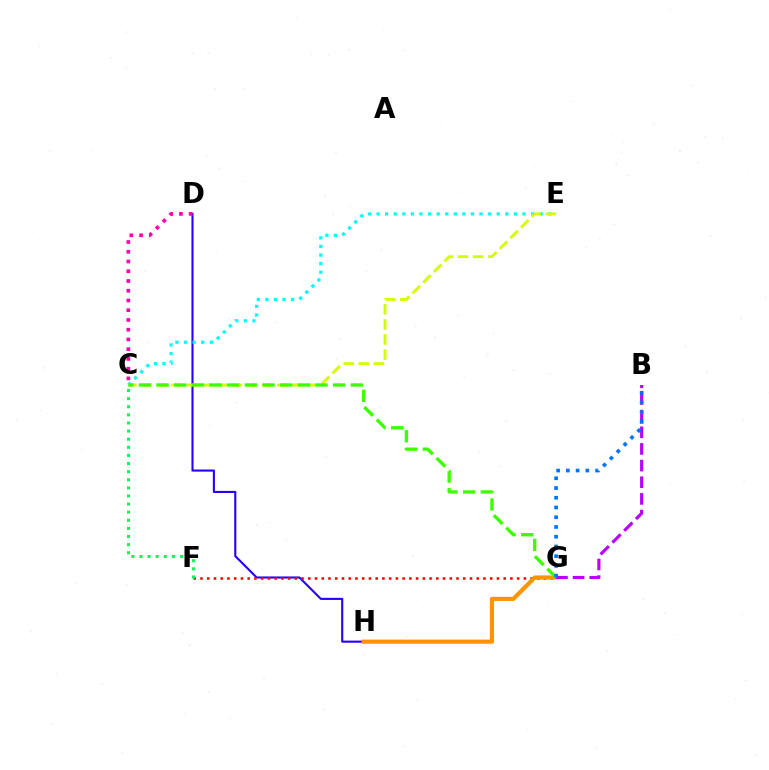{('D', 'H'): [{'color': '#2500ff', 'line_style': 'solid', 'thickness': 1.52}], ('F', 'G'): [{'color': '#ff0000', 'line_style': 'dotted', 'thickness': 1.83}], ('C', 'E'): [{'color': '#00fff6', 'line_style': 'dotted', 'thickness': 2.33}, {'color': '#d1ff00', 'line_style': 'dashed', 'thickness': 2.05}], ('G', 'H'): [{'color': '#ff9400', 'line_style': 'solid', 'thickness': 2.98}], ('C', 'G'): [{'color': '#3dff00', 'line_style': 'dashed', 'thickness': 2.4}], ('C', 'D'): [{'color': '#ff00ac', 'line_style': 'dotted', 'thickness': 2.65}], ('C', 'F'): [{'color': '#00ff5c', 'line_style': 'dotted', 'thickness': 2.2}], ('B', 'G'): [{'color': '#b900ff', 'line_style': 'dashed', 'thickness': 2.26}, {'color': '#0074ff', 'line_style': 'dotted', 'thickness': 2.65}]}